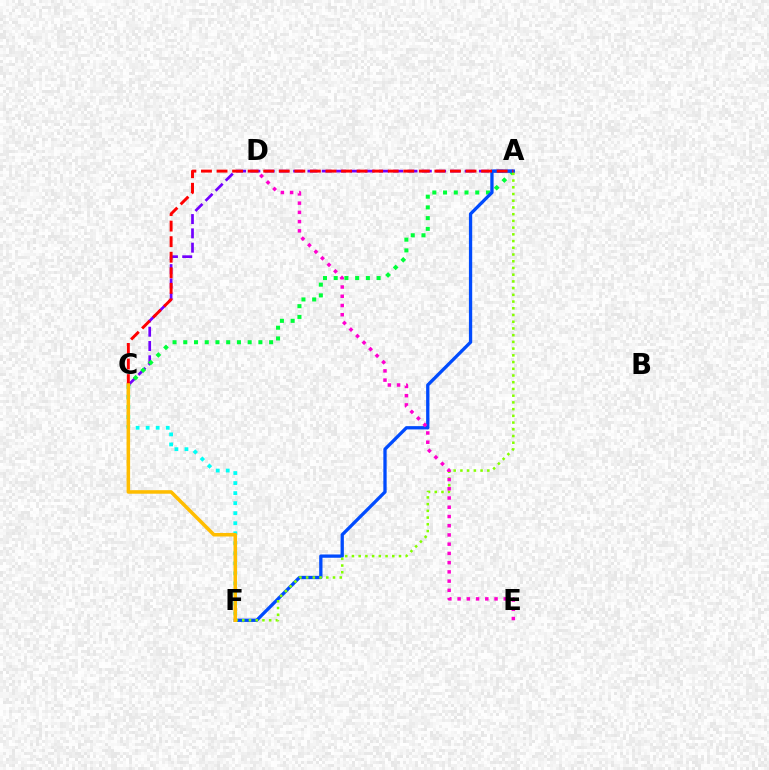{('A', 'C'): [{'color': '#7200ff', 'line_style': 'dashed', 'thickness': 1.94}, {'color': '#00ff39', 'line_style': 'dotted', 'thickness': 2.92}, {'color': '#ff0000', 'line_style': 'dashed', 'thickness': 2.11}], ('A', 'F'): [{'color': '#004bff', 'line_style': 'solid', 'thickness': 2.37}, {'color': '#84ff00', 'line_style': 'dotted', 'thickness': 1.83}], ('C', 'F'): [{'color': '#00fff6', 'line_style': 'dotted', 'thickness': 2.73}, {'color': '#ffbd00', 'line_style': 'solid', 'thickness': 2.55}], ('D', 'E'): [{'color': '#ff00cf', 'line_style': 'dotted', 'thickness': 2.51}]}